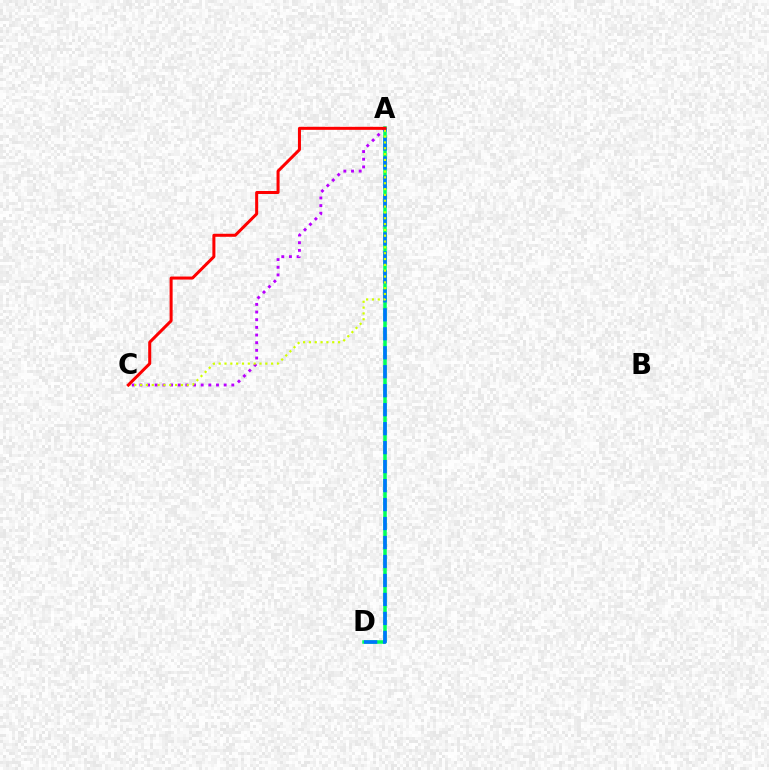{('A', 'D'): [{'color': '#00ff5c', 'line_style': 'solid', 'thickness': 2.54}, {'color': '#0074ff', 'line_style': 'dashed', 'thickness': 2.58}], ('A', 'C'): [{'color': '#b900ff', 'line_style': 'dotted', 'thickness': 2.08}, {'color': '#d1ff00', 'line_style': 'dotted', 'thickness': 1.58}, {'color': '#ff0000', 'line_style': 'solid', 'thickness': 2.18}]}